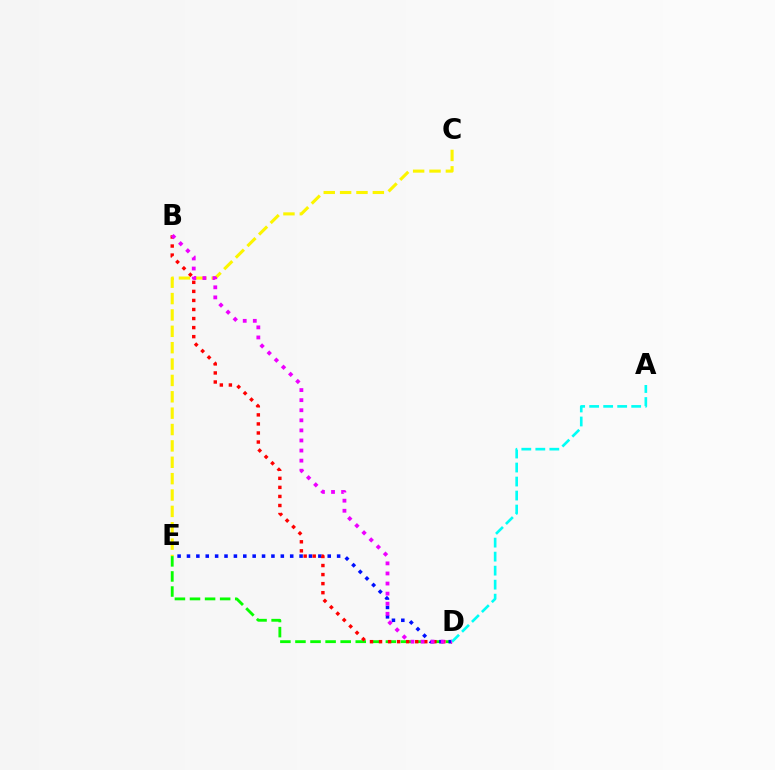{('C', 'E'): [{'color': '#fcf500', 'line_style': 'dashed', 'thickness': 2.22}], ('D', 'E'): [{'color': '#08ff00', 'line_style': 'dashed', 'thickness': 2.05}, {'color': '#0010ff', 'line_style': 'dotted', 'thickness': 2.55}], ('B', 'D'): [{'color': '#ff0000', 'line_style': 'dotted', 'thickness': 2.46}, {'color': '#ee00ff', 'line_style': 'dotted', 'thickness': 2.74}], ('A', 'D'): [{'color': '#00fff6', 'line_style': 'dashed', 'thickness': 1.9}]}